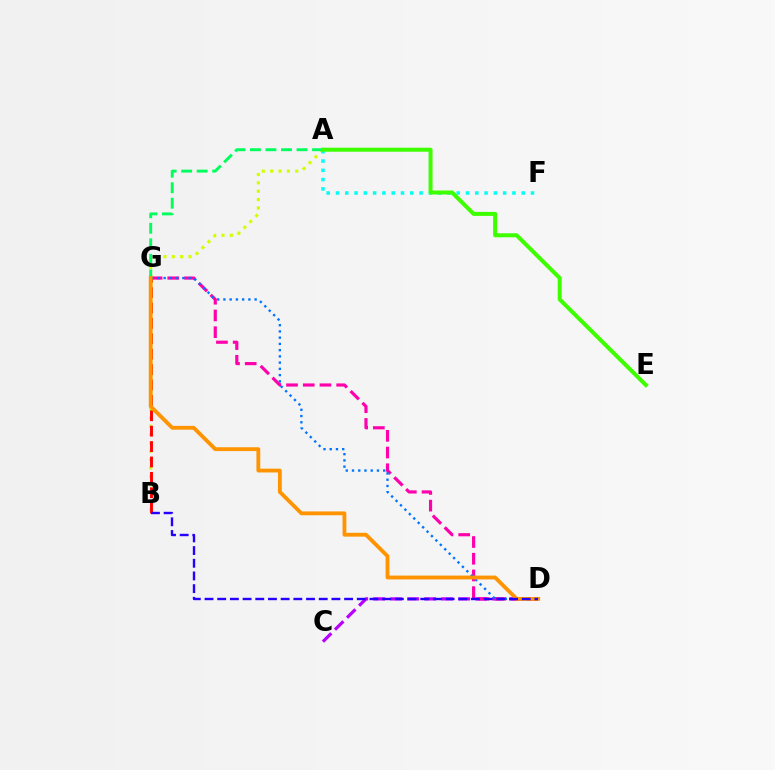{('A', 'B'): [{'color': '#d1ff00', 'line_style': 'dotted', 'thickness': 2.27}], ('A', 'G'): [{'color': '#00ff5c', 'line_style': 'dashed', 'thickness': 2.11}], ('A', 'F'): [{'color': '#00fff6', 'line_style': 'dotted', 'thickness': 2.52}], ('C', 'D'): [{'color': '#b900ff', 'line_style': 'dashed', 'thickness': 2.31}], ('D', 'G'): [{'color': '#ff00ac', 'line_style': 'dashed', 'thickness': 2.27}, {'color': '#0074ff', 'line_style': 'dotted', 'thickness': 1.69}, {'color': '#ff9400', 'line_style': 'solid', 'thickness': 2.75}], ('B', 'G'): [{'color': '#ff0000', 'line_style': 'dashed', 'thickness': 2.09}], ('B', 'D'): [{'color': '#2500ff', 'line_style': 'dashed', 'thickness': 1.72}], ('A', 'E'): [{'color': '#3dff00', 'line_style': 'solid', 'thickness': 2.88}]}